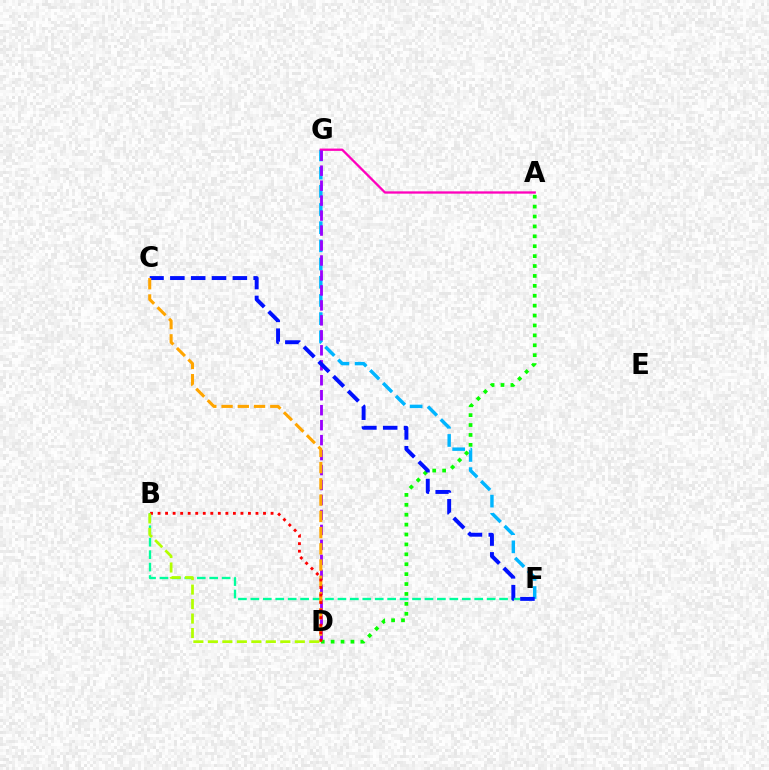{('F', 'G'): [{'color': '#00b5ff', 'line_style': 'dashed', 'thickness': 2.47}], ('B', 'F'): [{'color': '#00ff9d', 'line_style': 'dashed', 'thickness': 1.69}], ('A', 'G'): [{'color': '#ff00bd', 'line_style': 'solid', 'thickness': 1.65}], ('A', 'D'): [{'color': '#08ff00', 'line_style': 'dotted', 'thickness': 2.69}], ('D', 'G'): [{'color': '#9b00ff', 'line_style': 'dashed', 'thickness': 2.03}], ('C', 'F'): [{'color': '#0010ff', 'line_style': 'dashed', 'thickness': 2.83}], ('C', 'D'): [{'color': '#ffa500', 'line_style': 'dashed', 'thickness': 2.21}], ('B', 'D'): [{'color': '#ff0000', 'line_style': 'dotted', 'thickness': 2.05}, {'color': '#b3ff00', 'line_style': 'dashed', 'thickness': 1.97}]}